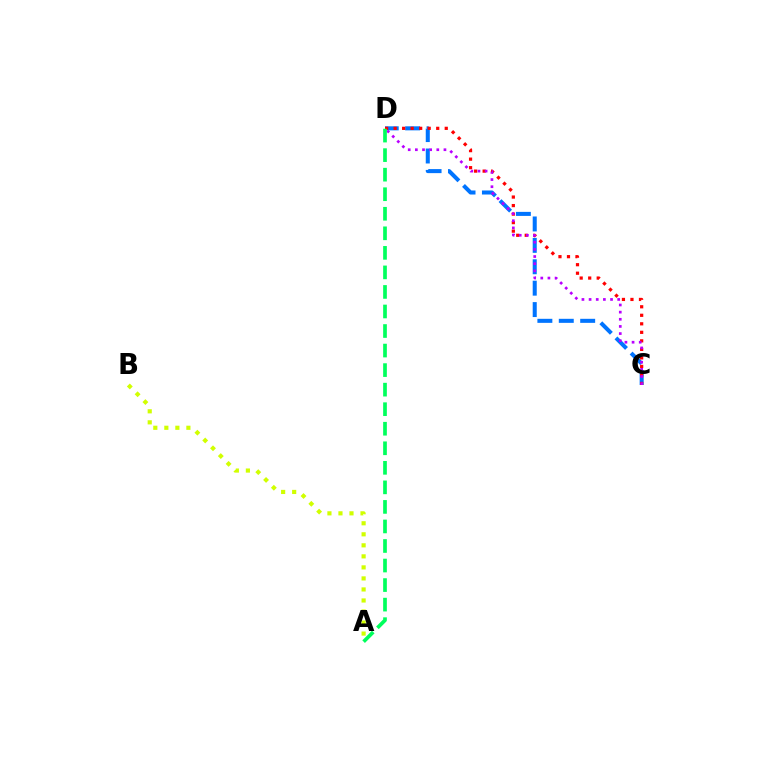{('C', 'D'): [{'color': '#0074ff', 'line_style': 'dashed', 'thickness': 2.91}, {'color': '#ff0000', 'line_style': 'dotted', 'thickness': 2.31}, {'color': '#b900ff', 'line_style': 'dotted', 'thickness': 1.94}], ('A', 'B'): [{'color': '#d1ff00', 'line_style': 'dotted', 'thickness': 3.0}], ('A', 'D'): [{'color': '#00ff5c', 'line_style': 'dashed', 'thickness': 2.65}]}